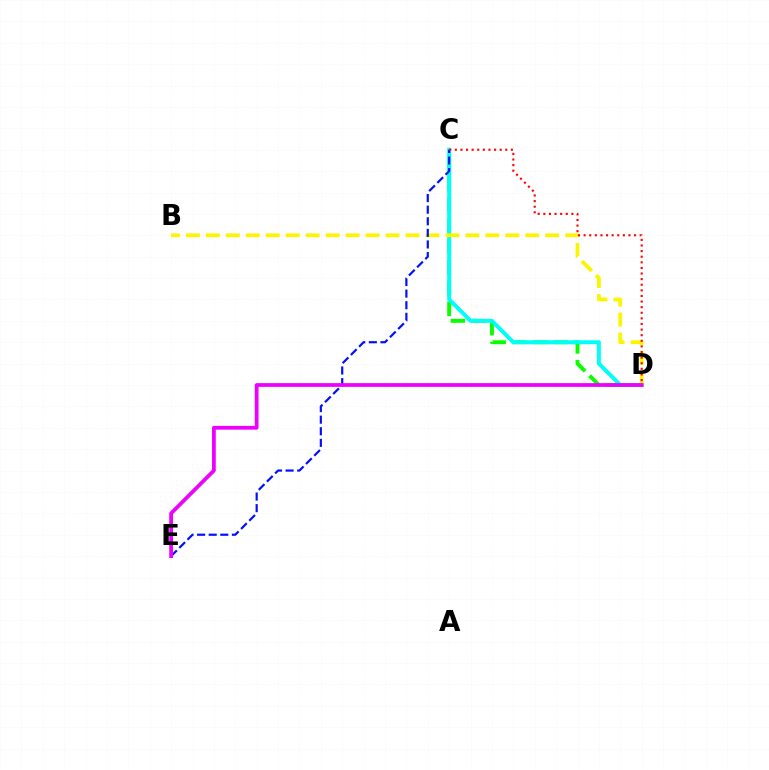{('C', 'D'): [{'color': '#08ff00', 'line_style': 'dashed', 'thickness': 2.82}, {'color': '#00fff6', 'line_style': 'solid', 'thickness': 2.85}, {'color': '#ff0000', 'line_style': 'dotted', 'thickness': 1.52}], ('B', 'D'): [{'color': '#fcf500', 'line_style': 'dashed', 'thickness': 2.71}], ('C', 'E'): [{'color': '#0010ff', 'line_style': 'dashed', 'thickness': 1.58}], ('D', 'E'): [{'color': '#ee00ff', 'line_style': 'solid', 'thickness': 2.71}]}